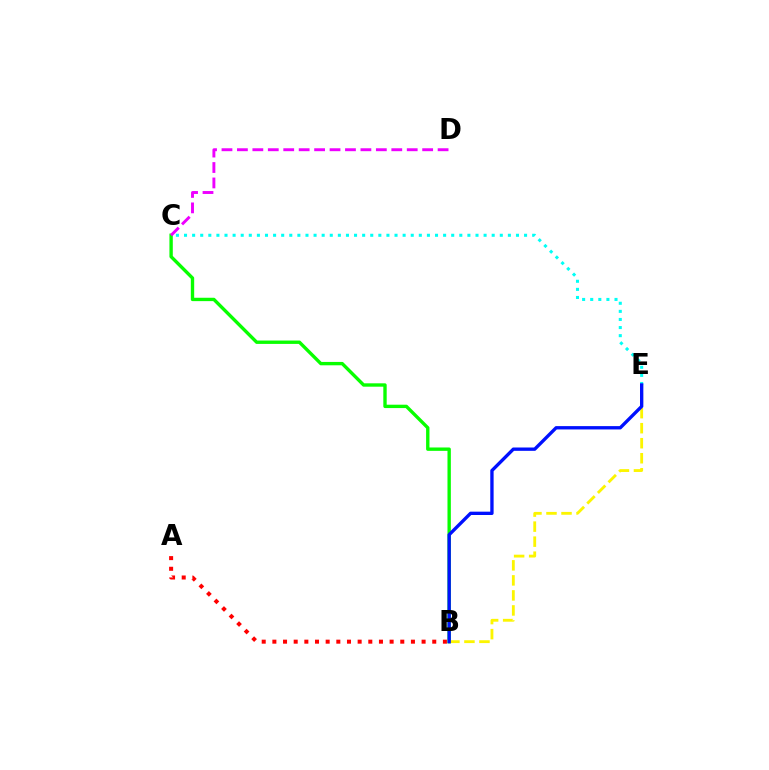{('B', 'C'): [{'color': '#08ff00', 'line_style': 'solid', 'thickness': 2.43}], ('A', 'B'): [{'color': '#ff0000', 'line_style': 'dotted', 'thickness': 2.9}], ('B', 'E'): [{'color': '#fcf500', 'line_style': 'dashed', 'thickness': 2.04}, {'color': '#0010ff', 'line_style': 'solid', 'thickness': 2.4}], ('C', 'E'): [{'color': '#00fff6', 'line_style': 'dotted', 'thickness': 2.2}], ('C', 'D'): [{'color': '#ee00ff', 'line_style': 'dashed', 'thickness': 2.1}]}